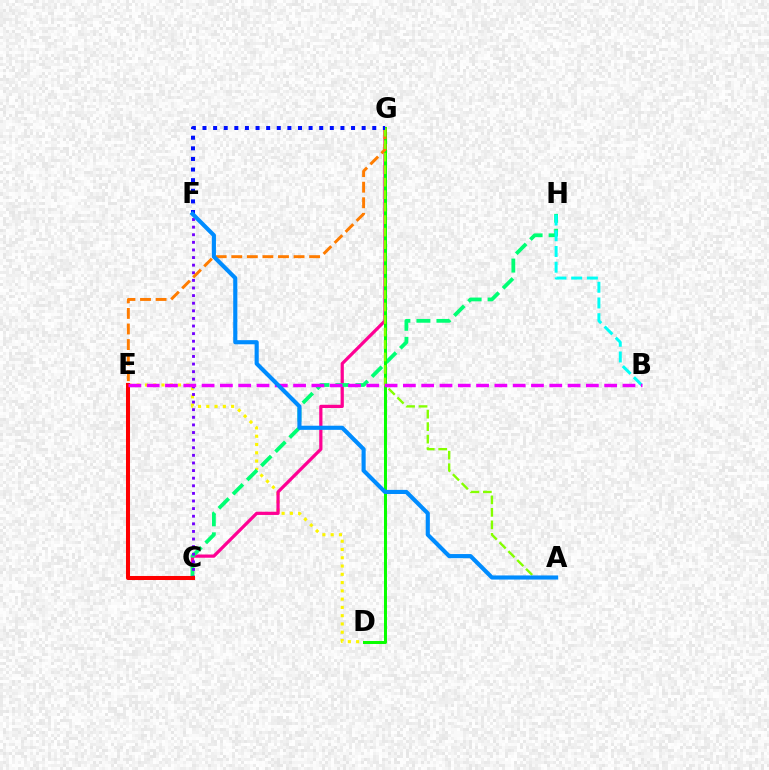{('D', 'E'): [{'color': '#fcf500', 'line_style': 'dotted', 'thickness': 2.25}], ('C', 'G'): [{'color': '#ff0094', 'line_style': 'solid', 'thickness': 2.32}], ('C', 'H'): [{'color': '#00ff74', 'line_style': 'dashed', 'thickness': 2.72}], ('D', 'G'): [{'color': '#08ff00', 'line_style': 'solid', 'thickness': 2.16}], ('B', 'H'): [{'color': '#00fff6', 'line_style': 'dashed', 'thickness': 2.13}], ('C', 'F'): [{'color': '#7200ff', 'line_style': 'dotted', 'thickness': 2.07}], ('C', 'E'): [{'color': '#ff0000', 'line_style': 'solid', 'thickness': 2.9}], ('E', 'G'): [{'color': '#ff7c00', 'line_style': 'dashed', 'thickness': 2.12}], ('A', 'G'): [{'color': '#84ff00', 'line_style': 'dashed', 'thickness': 1.7}], ('B', 'E'): [{'color': '#ee00ff', 'line_style': 'dashed', 'thickness': 2.49}], ('F', 'G'): [{'color': '#0010ff', 'line_style': 'dotted', 'thickness': 2.88}], ('A', 'F'): [{'color': '#008cff', 'line_style': 'solid', 'thickness': 2.97}]}